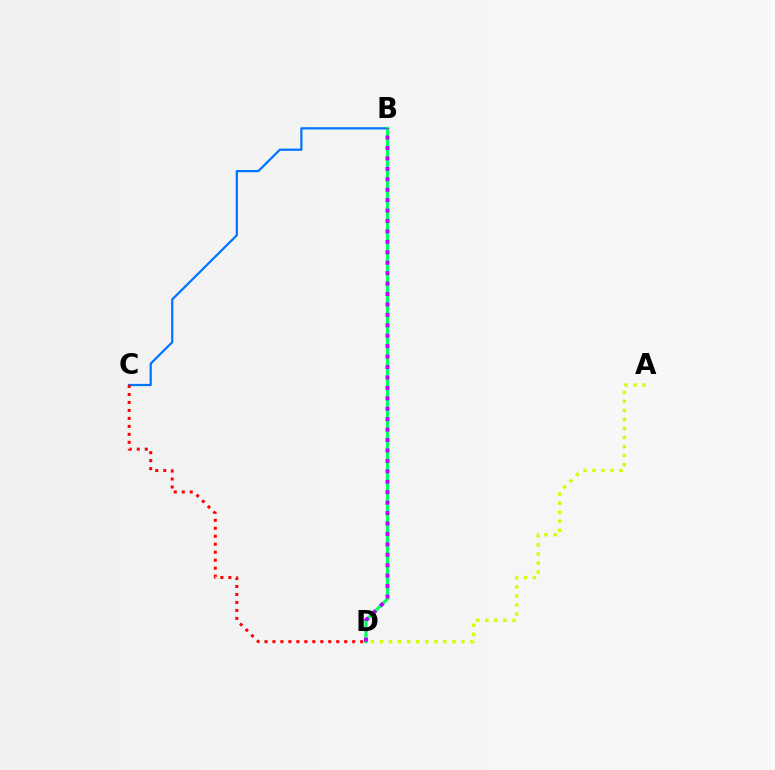{('A', 'D'): [{'color': '#d1ff00', 'line_style': 'dotted', 'thickness': 2.46}], ('B', 'C'): [{'color': '#0074ff', 'line_style': 'solid', 'thickness': 1.6}], ('B', 'D'): [{'color': '#00ff5c', 'line_style': 'solid', 'thickness': 2.24}, {'color': '#b900ff', 'line_style': 'dotted', 'thickness': 2.83}], ('C', 'D'): [{'color': '#ff0000', 'line_style': 'dotted', 'thickness': 2.17}]}